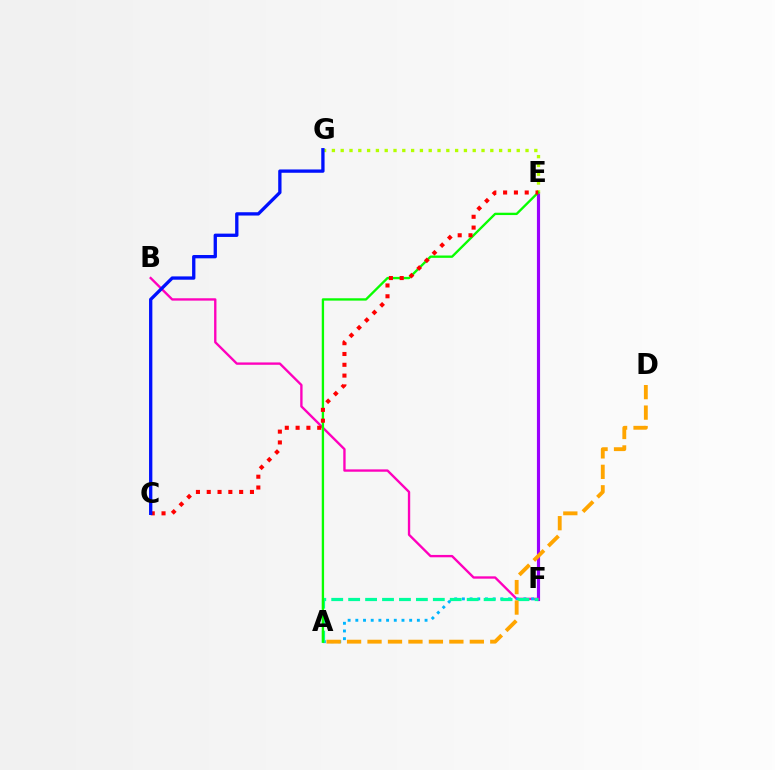{('E', 'F'): [{'color': '#9b00ff', 'line_style': 'solid', 'thickness': 2.27}], ('E', 'G'): [{'color': '#b3ff00', 'line_style': 'dotted', 'thickness': 2.39}], ('B', 'F'): [{'color': '#ff00bd', 'line_style': 'solid', 'thickness': 1.7}], ('A', 'F'): [{'color': '#00b5ff', 'line_style': 'dotted', 'thickness': 2.09}, {'color': '#00ff9d', 'line_style': 'dashed', 'thickness': 2.3}], ('A', 'E'): [{'color': '#08ff00', 'line_style': 'solid', 'thickness': 1.68}], ('A', 'D'): [{'color': '#ffa500', 'line_style': 'dashed', 'thickness': 2.78}], ('C', 'E'): [{'color': '#ff0000', 'line_style': 'dotted', 'thickness': 2.94}], ('C', 'G'): [{'color': '#0010ff', 'line_style': 'solid', 'thickness': 2.38}]}